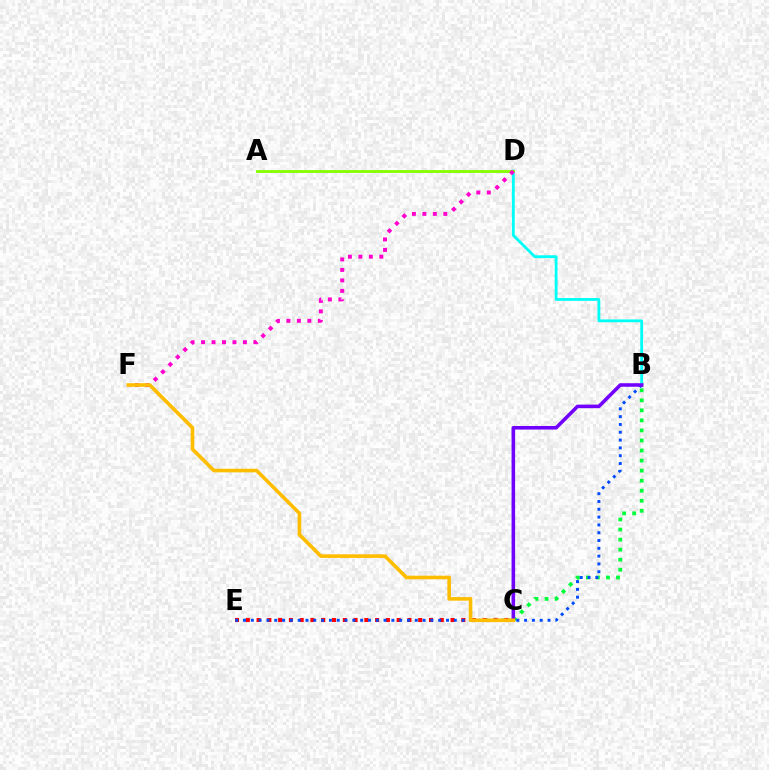{('B', 'C'): [{'color': '#00ff39', 'line_style': 'dotted', 'thickness': 2.73}, {'color': '#7200ff', 'line_style': 'solid', 'thickness': 2.56}], ('B', 'D'): [{'color': '#00fff6', 'line_style': 'solid', 'thickness': 2.03}], ('A', 'D'): [{'color': '#84ff00', 'line_style': 'solid', 'thickness': 2.04}], ('D', 'F'): [{'color': '#ff00cf', 'line_style': 'dotted', 'thickness': 2.84}], ('C', 'E'): [{'color': '#ff0000', 'line_style': 'dotted', 'thickness': 2.93}], ('B', 'E'): [{'color': '#004bff', 'line_style': 'dotted', 'thickness': 2.12}], ('C', 'F'): [{'color': '#ffbd00', 'line_style': 'solid', 'thickness': 2.59}]}